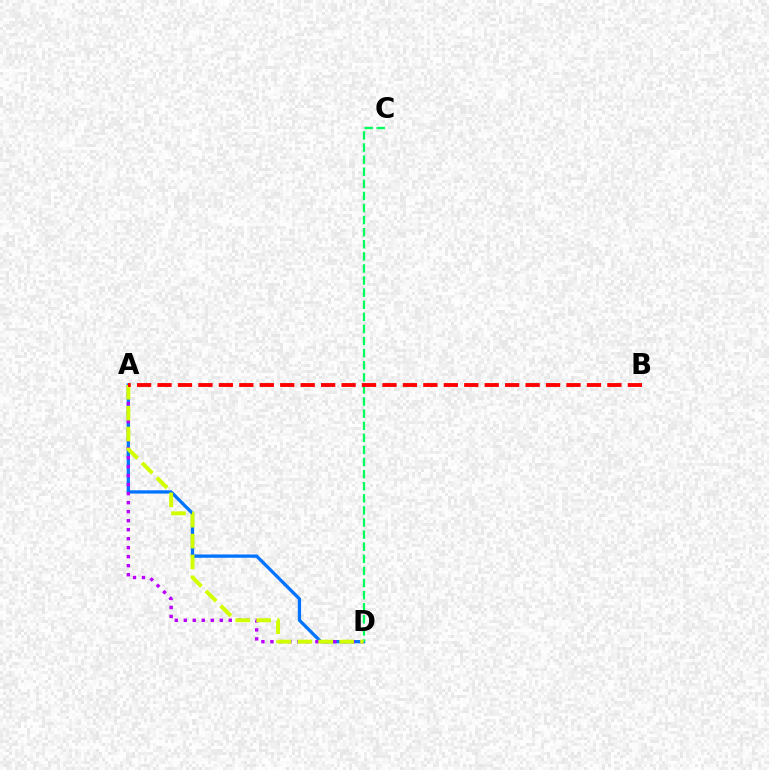{('A', 'D'): [{'color': '#0074ff', 'line_style': 'solid', 'thickness': 2.36}, {'color': '#b900ff', 'line_style': 'dotted', 'thickness': 2.45}, {'color': '#d1ff00', 'line_style': 'dashed', 'thickness': 2.84}], ('C', 'D'): [{'color': '#00ff5c', 'line_style': 'dashed', 'thickness': 1.64}], ('A', 'B'): [{'color': '#ff0000', 'line_style': 'dashed', 'thickness': 2.78}]}